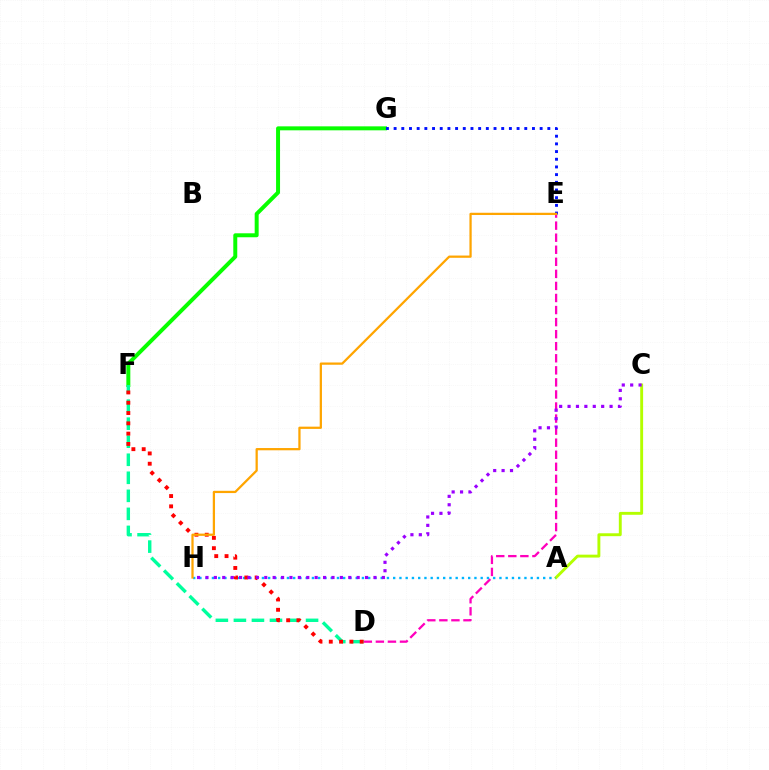{('F', 'G'): [{'color': '#08ff00', 'line_style': 'solid', 'thickness': 2.86}], ('A', 'C'): [{'color': '#b3ff00', 'line_style': 'solid', 'thickness': 2.09}], ('E', 'G'): [{'color': '#0010ff', 'line_style': 'dotted', 'thickness': 2.09}], ('D', 'E'): [{'color': '#ff00bd', 'line_style': 'dashed', 'thickness': 1.64}], ('A', 'H'): [{'color': '#00b5ff', 'line_style': 'dotted', 'thickness': 1.7}], ('D', 'F'): [{'color': '#00ff9d', 'line_style': 'dashed', 'thickness': 2.45}, {'color': '#ff0000', 'line_style': 'dotted', 'thickness': 2.8}], ('E', 'H'): [{'color': '#ffa500', 'line_style': 'solid', 'thickness': 1.62}], ('C', 'H'): [{'color': '#9b00ff', 'line_style': 'dotted', 'thickness': 2.28}]}